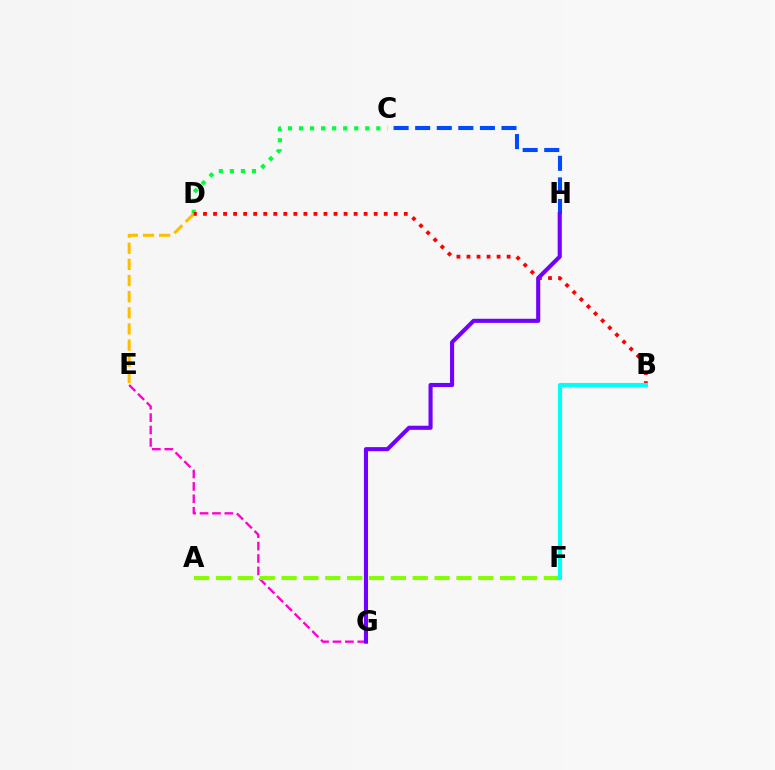{('E', 'G'): [{'color': '#ff00cf', 'line_style': 'dashed', 'thickness': 1.69}], ('A', 'F'): [{'color': '#84ff00', 'line_style': 'dashed', 'thickness': 2.97}], ('C', 'D'): [{'color': '#00ff39', 'line_style': 'dotted', 'thickness': 3.0}], ('D', 'E'): [{'color': '#ffbd00', 'line_style': 'dashed', 'thickness': 2.19}], ('C', 'H'): [{'color': '#004bff', 'line_style': 'dashed', 'thickness': 2.93}], ('B', 'D'): [{'color': '#ff0000', 'line_style': 'dotted', 'thickness': 2.73}], ('B', 'F'): [{'color': '#00fff6', 'line_style': 'solid', 'thickness': 2.95}], ('G', 'H'): [{'color': '#7200ff', 'line_style': 'solid', 'thickness': 2.95}]}